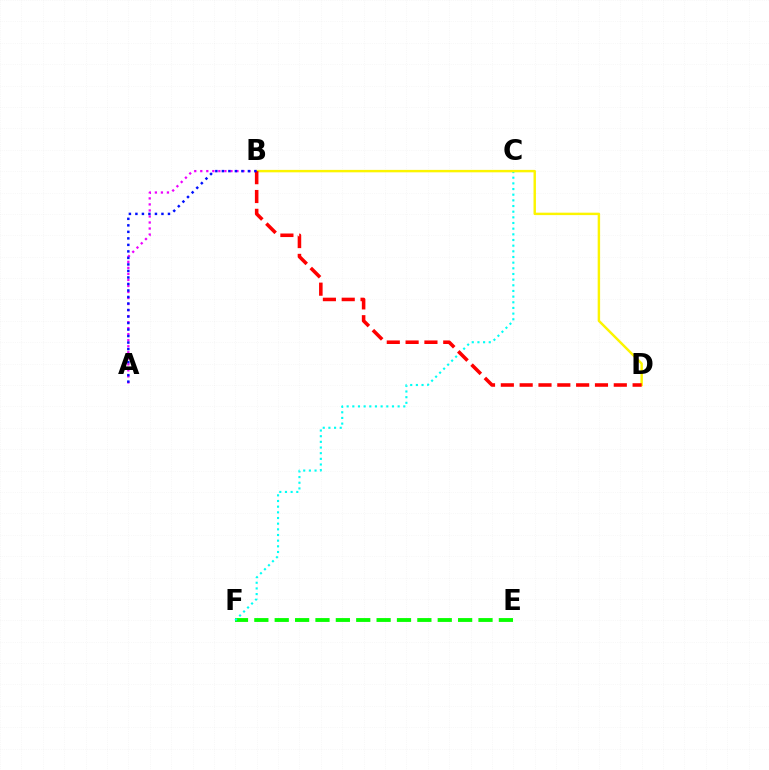{('A', 'B'): [{'color': '#ee00ff', 'line_style': 'dotted', 'thickness': 1.64}, {'color': '#0010ff', 'line_style': 'dotted', 'thickness': 1.77}], ('E', 'F'): [{'color': '#08ff00', 'line_style': 'dashed', 'thickness': 2.77}], ('C', 'F'): [{'color': '#00fff6', 'line_style': 'dotted', 'thickness': 1.54}], ('B', 'D'): [{'color': '#fcf500', 'line_style': 'solid', 'thickness': 1.75}, {'color': '#ff0000', 'line_style': 'dashed', 'thickness': 2.56}]}